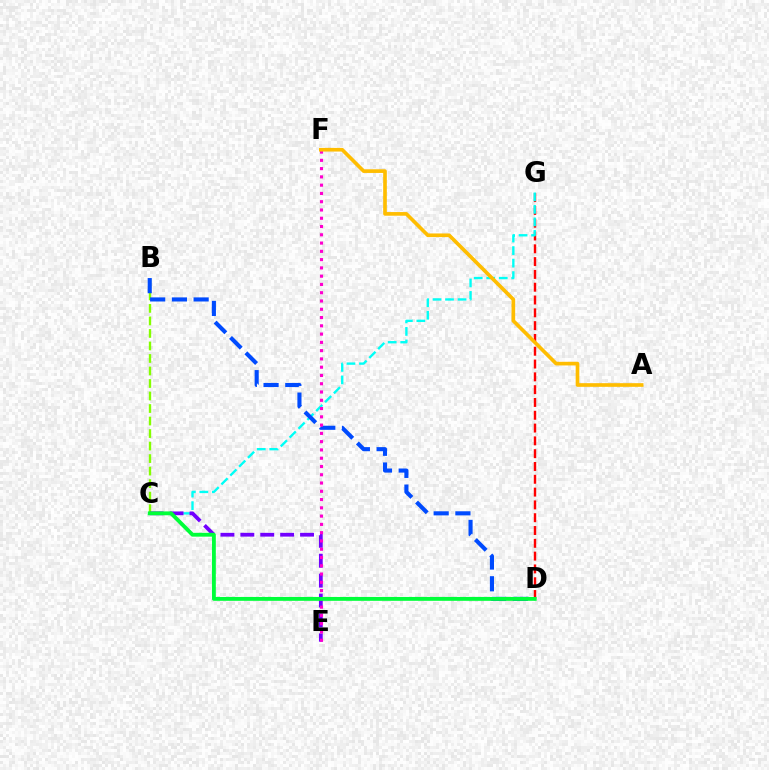{('B', 'C'): [{'color': '#84ff00', 'line_style': 'dashed', 'thickness': 1.7}], ('D', 'G'): [{'color': '#ff0000', 'line_style': 'dashed', 'thickness': 1.74}], ('C', 'G'): [{'color': '#00fff6', 'line_style': 'dashed', 'thickness': 1.7}], ('C', 'E'): [{'color': '#7200ff', 'line_style': 'dashed', 'thickness': 2.7}], ('B', 'D'): [{'color': '#004bff', 'line_style': 'dashed', 'thickness': 2.95}], ('E', 'F'): [{'color': '#ff00cf', 'line_style': 'dotted', 'thickness': 2.25}], ('C', 'D'): [{'color': '#00ff39', 'line_style': 'solid', 'thickness': 2.78}], ('A', 'F'): [{'color': '#ffbd00', 'line_style': 'solid', 'thickness': 2.63}]}